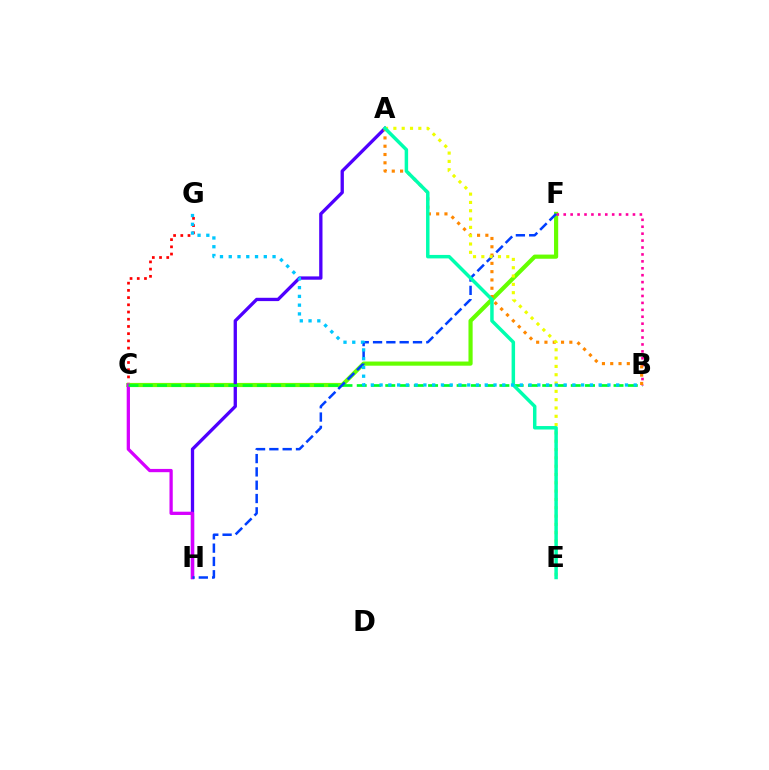{('C', 'G'): [{'color': '#ff0000', 'line_style': 'dotted', 'thickness': 1.96}], ('C', 'F'): [{'color': '#66ff00', 'line_style': 'solid', 'thickness': 3.0}], ('A', 'H'): [{'color': '#4f00ff', 'line_style': 'solid', 'thickness': 2.38}], ('C', 'H'): [{'color': '#d600ff', 'line_style': 'solid', 'thickness': 2.35}], ('B', 'C'): [{'color': '#00ff27', 'line_style': 'dashed', 'thickness': 1.94}], ('B', 'F'): [{'color': '#ff00a0', 'line_style': 'dotted', 'thickness': 1.88}], ('F', 'H'): [{'color': '#003fff', 'line_style': 'dashed', 'thickness': 1.81}], ('A', 'B'): [{'color': '#ff8800', 'line_style': 'dotted', 'thickness': 2.25}], ('A', 'E'): [{'color': '#eeff00', 'line_style': 'dotted', 'thickness': 2.26}, {'color': '#00ffaf', 'line_style': 'solid', 'thickness': 2.5}], ('B', 'G'): [{'color': '#00c7ff', 'line_style': 'dotted', 'thickness': 2.38}]}